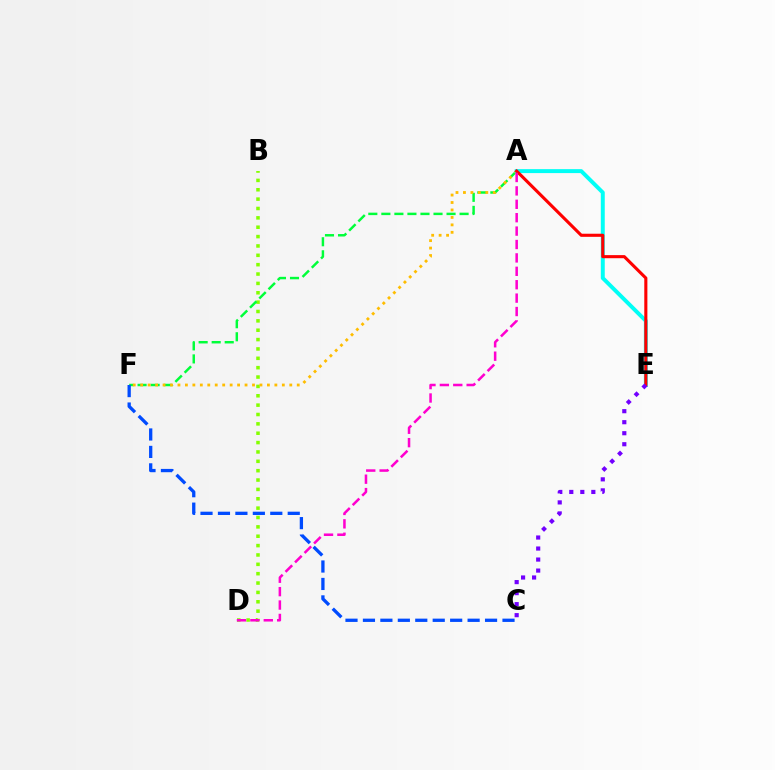{('B', 'D'): [{'color': '#84ff00', 'line_style': 'dotted', 'thickness': 2.54}], ('A', 'F'): [{'color': '#00ff39', 'line_style': 'dashed', 'thickness': 1.77}, {'color': '#ffbd00', 'line_style': 'dotted', 'thickness': 2.03}], ('C', 'F'): [{'color': '#004bff', 'line_style': 'dashed', 'thickness': 2.37}], ('A', 'E'): [{'color': '#00fff6', 'line_style': 'solid', 'thickness': 2.84}, {'color': '#ff0000', 'line_style': 'solid', 'thickness': 2.23}], ('C', 'E'): [{'color': '#7200ff', 'line_style': 'dotted', 'thickness': 2.99}], ('A', 'D'): [{'color': '#ff00cf', 'line_style': 'dashed', 'thickness': 1.82}]}